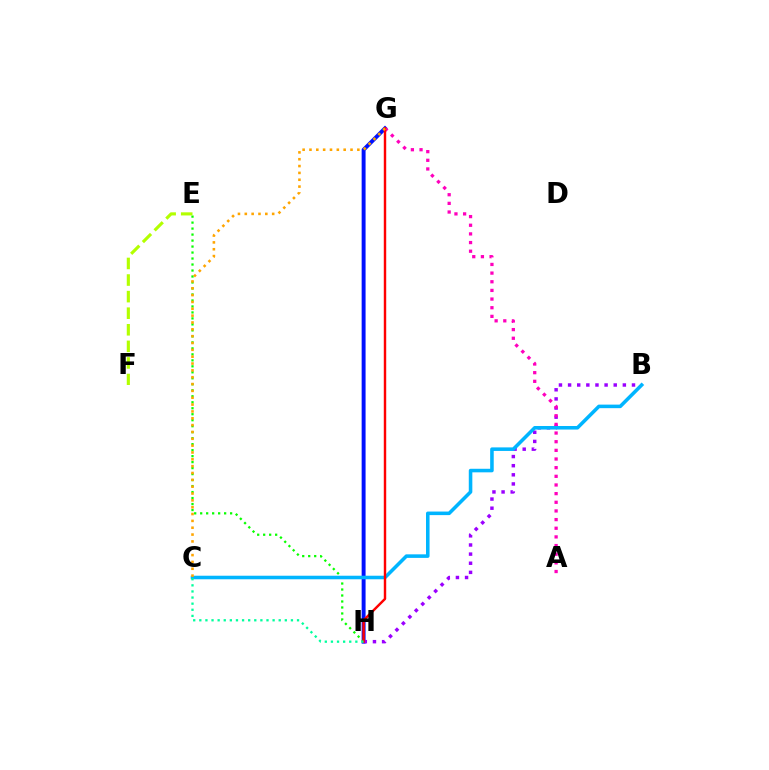{('G', 'H'): [{'color': '#0010ff', 'line_style': 'solid', 'thickness': 2.82}, {'color': '#ff0000', 'line_style': 'solid', 'thickness': 1.75}], ('B', 'H'): [{'color': '#9b00ff', 'line_style': 'dotted', 'thickness': 2.48}], ('E', 'H'): [{'color': '#08ff00', 'line_style': 'dotted', 'thickness': 1.63}], ('E', 'F'): [{'color': '#b3ff00', 'line_style': 'dashed', 'thickness': 2.25}], ('A', 'G'): [{'color': '#ff00bd', 'line_style': 'dotted', 'thickness': 2.35}], ('B', 'C'): [{'color': '#00b5ff', 'line_style': 'solid', 'thickness': 2.56}], ('C', 'G'): [{'color': '#ffa500', 'line_style': 'dotted', 'thickness': 1.86}], ('C', 'H'): [{'color': '#00ff9d', 'line_style': 'dotted', 'thickness': 1.66}]}